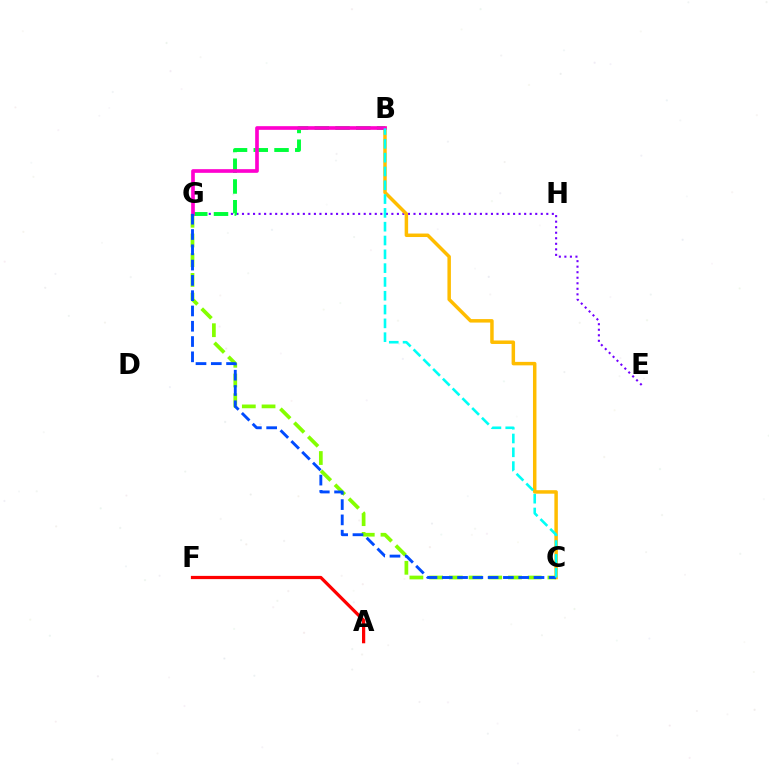{('E', 'G'): [{'color': '#7200ff', 'line_style': 'dotted', 'thickness': 1.5}], ('A', 'F'): [{'color': '#ff0000', 'line_style': 'solid', 'thickness': 2.32}], ('C', 'G'): [{'color': '#84ff00', 'line_style': 'dashed', 'thickness': 2.68}, {'color': '#004bff', 'line_style': 'dashed', 'thickness': 2.08}], ('B', 'G'): [{'color': '#00ff39', 'line_style': 'dashed', 'thickness': 2.82}, {'color': '#ff00cf', 'line_style': 'solid', 'thickness': 2.64}], ('B', 'C'): [{'color': '#ffbd00', 'line_style': 'solid', 'thickness': 2.51}, {'color': '#00fff6', 'line_style': 'dashed', 'thickness': 1.88}]}